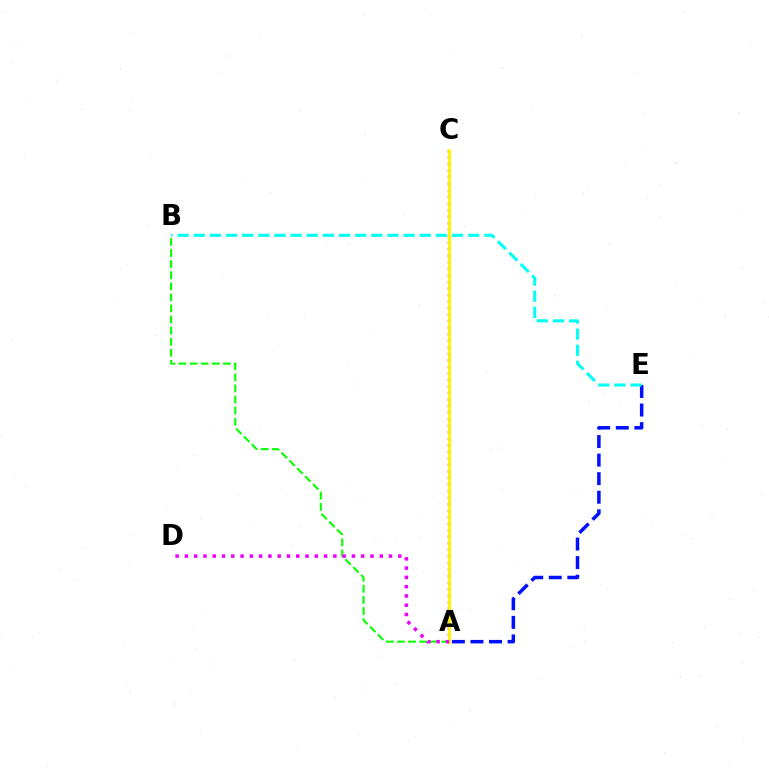{('A', 'B'): [{'color': '#08ff00', 'line_style': 'dashed', 'thickness': 1.51}], ('A', 'C'): [{'color': '#ff0000', 'line_style': 'dotted', 'thickness': 1.78}, {'color': '#fcf500', 'line_style': 'solid', 'thickness': 2.08}], ('A', 'E'): [{'color': '#0010ff', 'line_style': 'dashed', 'thickness': 2.52}], ('A', 'D'): [{'color': '#ee00ff', 'line_style': 'dotted', 'thickness': 2.52}], ('B', 'E'): [{'color': '#00fff6', 'line_style': 'dashed', 'thickness': 2.19}]}